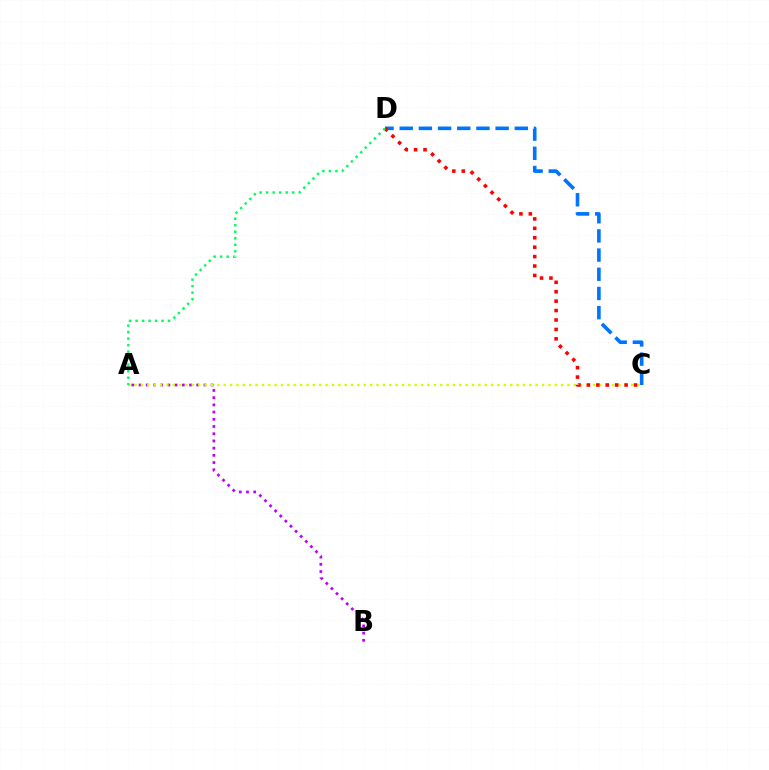{('A', 'B'): [{'color': '#b900ff', 'line_style': 'dotted', 'thickness': 1.96}], ('C', 'D'): [{'color': '#0074ff', 'line_style': 'dashed', 'thickness': 2.61}, {'color': '#ff0000', 'line_style': 'dotted', 'thickness': 2.56}], ('A', 'C'): [{'color': '#d1ff00', 'line_style': 'dotted', 'thickness': 1.73}], ('A', 'D'): [{'color': '#00ff5c', 'line_style': 'dotted', 'thickness': 1.77}]}